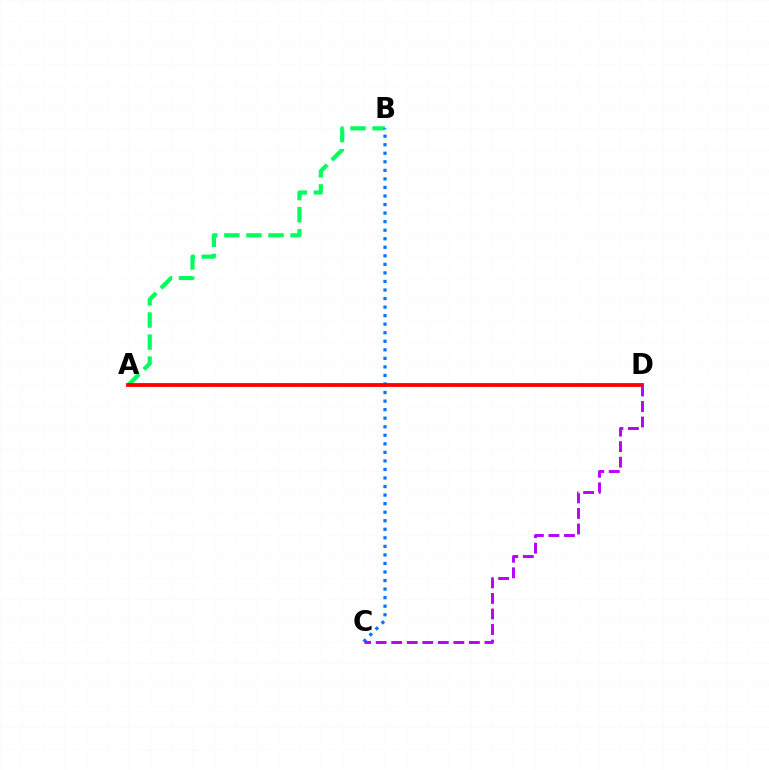{('A', 'D'): [{'color': '#d1ff00', 'line_style': 'dashed', 'thickness': 1.66}, {'color': '#ff0000', 'line_style': 'solid', 'thickness': 2.75}], ('A', 'B'): [{'color': '#00ff5c', 'line_style': 'dashed', 'thickness': 3.0}], ('B', 'C'): [{'color': '#0074ff', 'line_style': 'dotted', 'thickness': 2.32}], ('C', 'D'): [{'color': '#b900ff', 'line_style': 'dashed', 'thickness': 2.11}]}